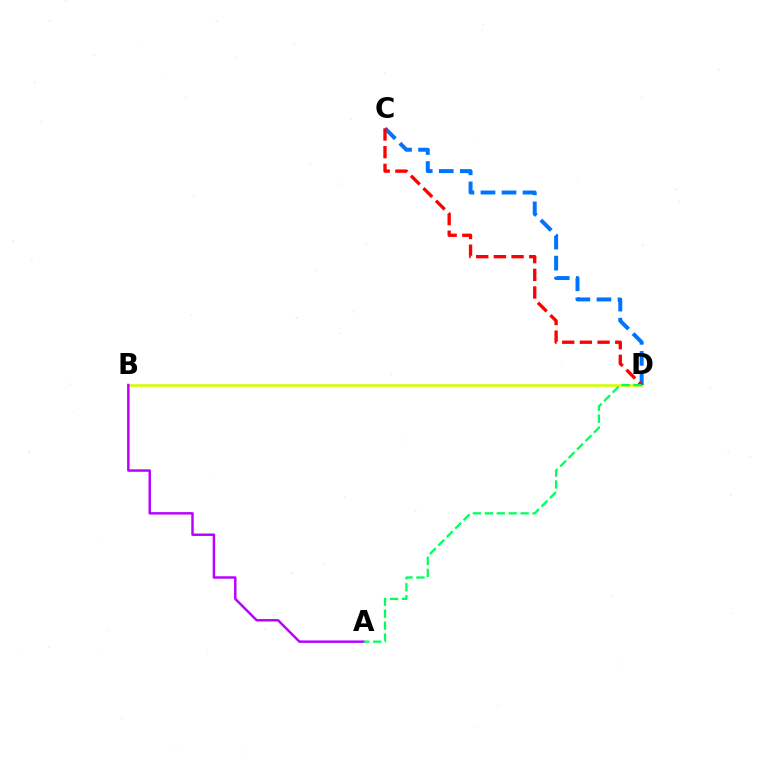{('B', 'D'): [{'color': '#d1ff00', 'line_style': 'solid', 'thickness': 1.85}], ('C', 'D'): [{'color': '#0074ff', 'line_style': 'dashed', 'thickness': 2.86}, {'color': '#ff0000', 'line_style': 'dashed', 'thickness': 2.4}], ('A', 'B'): [{'color': '#b900ff', 'line_style': 'solid', 'thickness': 1.77}], ('A', 'D'): [{'color': '#00ff5c', 'line_style': 'dashed', 'thickness': 1.62}]}